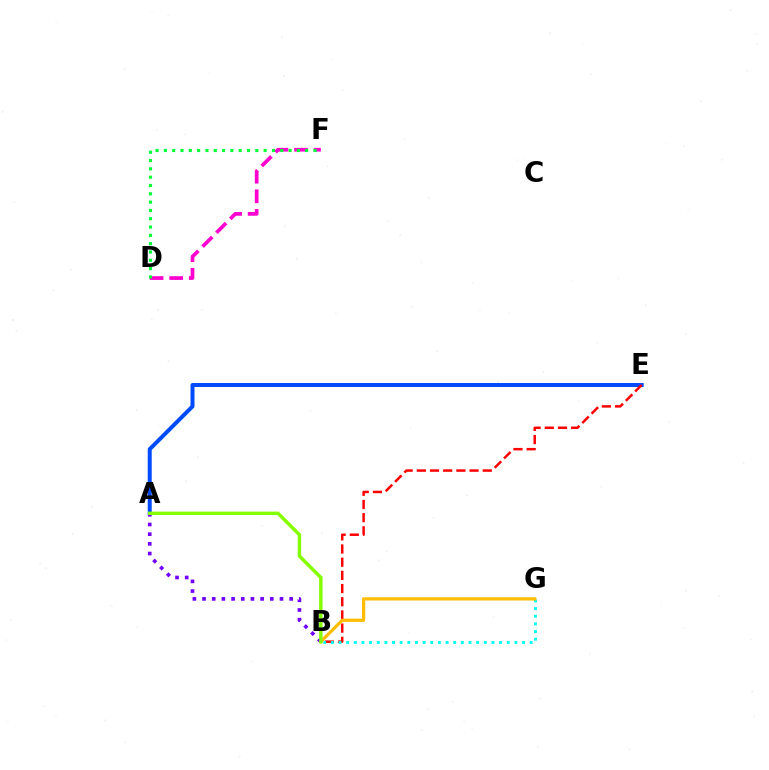{('A', 'E'): [{'color': '#004bff', 'line_style': 'solid', 'thickness': 2.87}], ('D', 'F'): [{'color': '#ff00cf', 'line_style': 'dashed', 'thickness': 2.66}, {'color': '#00ff39', 'line_style': 'dotted', 'thickness': 2.26}], ('B', 'E'): [{'color': '#ff0000', 'line_style': 'dashed', 'thickness': 1.79}], ('B', 'G'): [{'color': '#00fff6', 'line_style': 'dotted', 'thickness': 2.08}, {'color': '#ffbd00', 'line_style': 'solid', 'thickness': 2.33}], ('A', 'B'): [{'color': '#7200ff', 'line_style': 'dotted', 'thickness': 2.63}, {'color': '#84ff00', 'line_style': 'solid', 'thickness': 2.47}]}